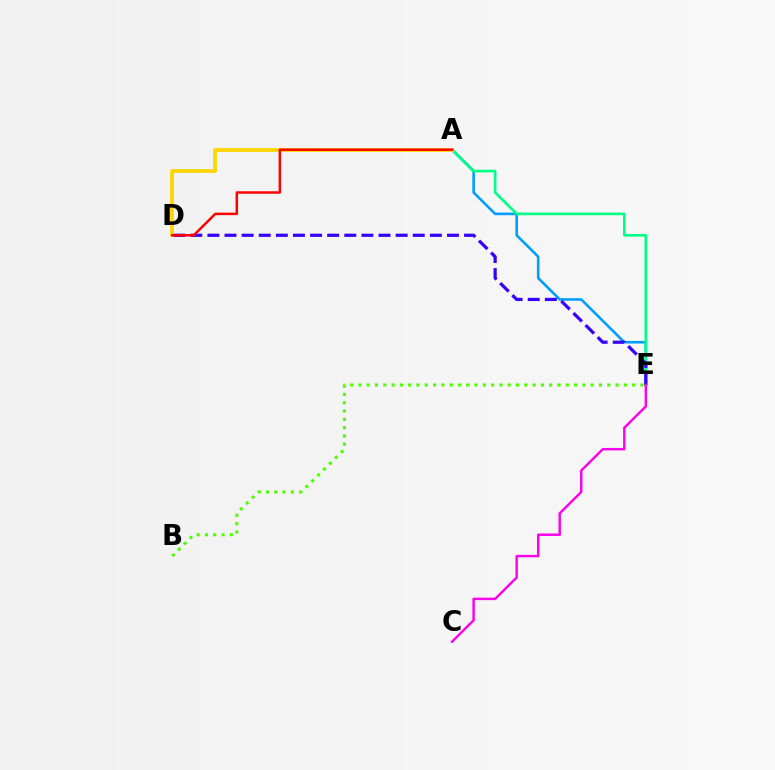{('A', 'E'): [{'color': '#009eff', 'line_style': 'solid', 'thickness': 1.87}, {'color': '#00ff86', 'line_style': 'solid', 'thickness': 1.91}], ('D', 'E'): [{'color': '#3700ff', 'line_style': 'dashed', 'thickness': 2.32}], ('C', 'E'): [{'color': '#ff00ed', 'line_style': 'solid', 'thickness': 1.76}], ('A', 'D'): [{'color': '#ffd500', 'line_style': 'solid', 'thickness': 2.7}, {'color': '#ff0000', 'line_style': 'solid', 'thickness': 1.79}], ('B', 'E'): [{'color': '#4fff00', 'line_style': 'dotted', 'thickness': 2.25}]}